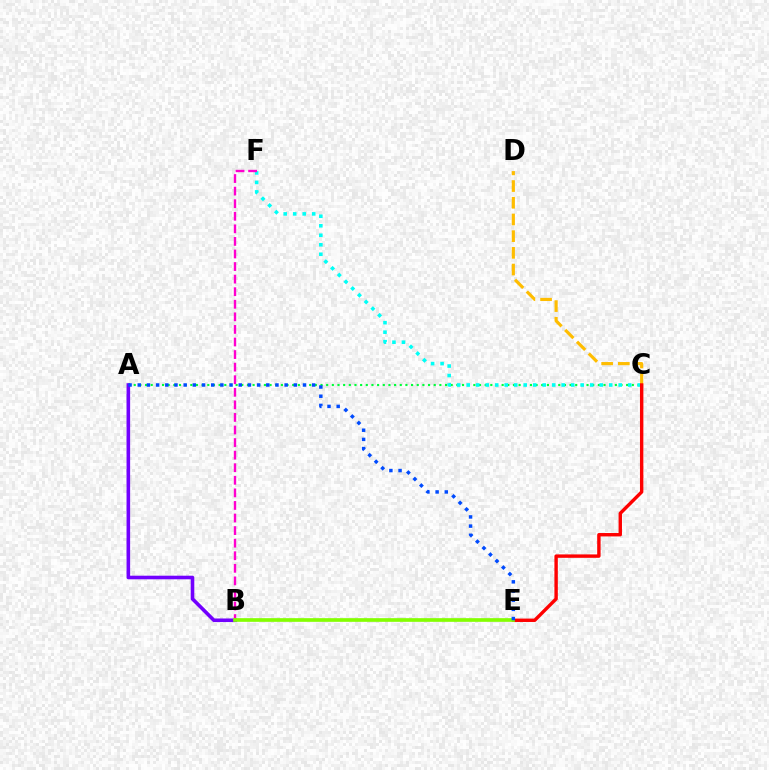{('A', 'C'): [{'color': '#00ff39', 'line_style': 'dotted', 'thickness': 1.54}], ('C', 'F'): [{'color': '#00fff6', 'line_style': 'dotted', 'thickness': 2.58}], ('A', 'B'): [{'color': '#7200ff', 'line_style': 'solid', 'thickness': 2.59}], ('B', 'F'): [{'color': '#ff00cf', 'line_style': 'dashed', 'thickness': 1.71}], ('C', 'D'): [{'color': '#ffbd00', 'line_style': 'dashed', 'thickness': 2.27}], ('C', 'E'): [{'color': '#ff0000', 'line_style': 'solid', 'thickness': 2.45}], ('B', 'E'): [{'color': '#84ff00', 'line_style': 'solid', 'thickness': 2.64}], ('A', 'E'): [{'color': '#004bff', 'line_style': 'dotted', 'thickness': 2.49}]}